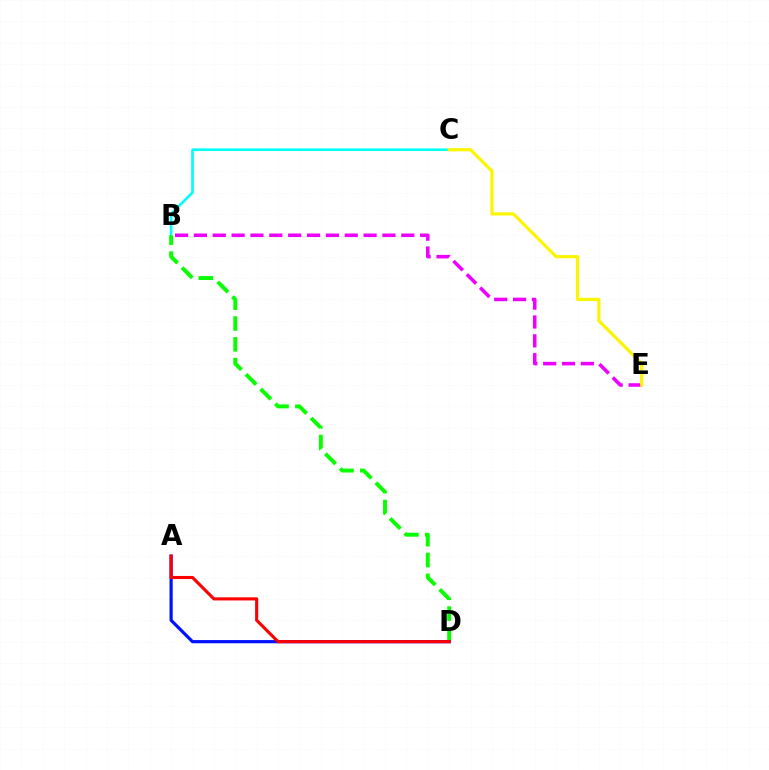{('B', 'C'): [{'color': '#00fff6', 'line_style': 'solid', 'thickness': 1.9}], ('B', 'D'): [{'color': '#08ff00', 'line_style': 'dashed', 'thickness': 2.83}], ('B', 'E'): [{'color': '#ee00ff', 'line_style': 'dashed', 'thickness': 2.56}], ('A', 'D'): [{'color': '#0010ff', 'line_style': 'solid', 'thickness': 2.29}, {'color': '#ff0000', 'line_style': 'solid', 'thickness': 2.24}], ('C', 'E'): [{'color': '#fcf500', 'line_style': 'solid', 'thickness': 2.29}]}